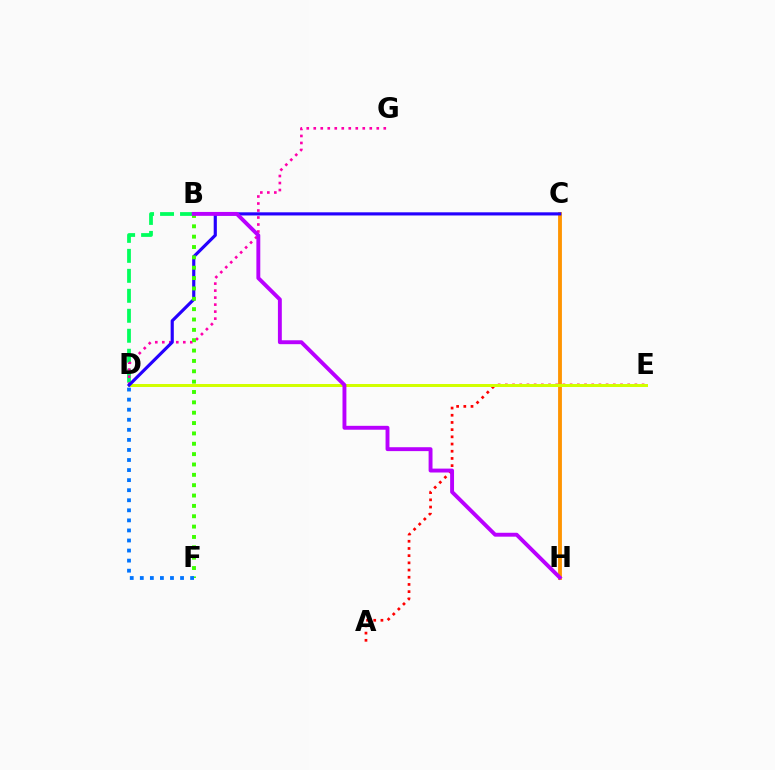{('A', 'E'): [{'color': '#ff0000', 'line_style': 'dotted', 'thickness': 1.96}], ('D', 'E'): [{'color': '#00fff6', 'line_style': 'dashed', 'thickness': 1.93}, {'color': '#d1ff00', 'line_style': 'solid', 'thickness': 2.16}], ('C', 'H'): [{'color': '#ff9400', 'line_style': 'solid', 'thickness': 2.76}], ('B', 'D'): [{'color': '#00ff5c', 'line_style': 'dashed', 'thickness': 2.71}], ('D', 'G'): [{'color': '#ff00ac', 'line_style': 'dotted', 'thickness': 1.9}], ('C', 'D'): [{'color': '#2500ff', 'line_style': 'solid', 'thickness': 2.27}], ('B', 'F'): [{'color': '#3dff00', 'line_style': 'dotted', 'thickness': 2.81}], ('D', 'F'): [{'color': '#0074ff', 'line_style': 'dotted', 'thickness': 2.73}], ('B', 'H'): [{'color': '#b900ff', 'line_style': 'solid', 'thickness': 2.81}]}